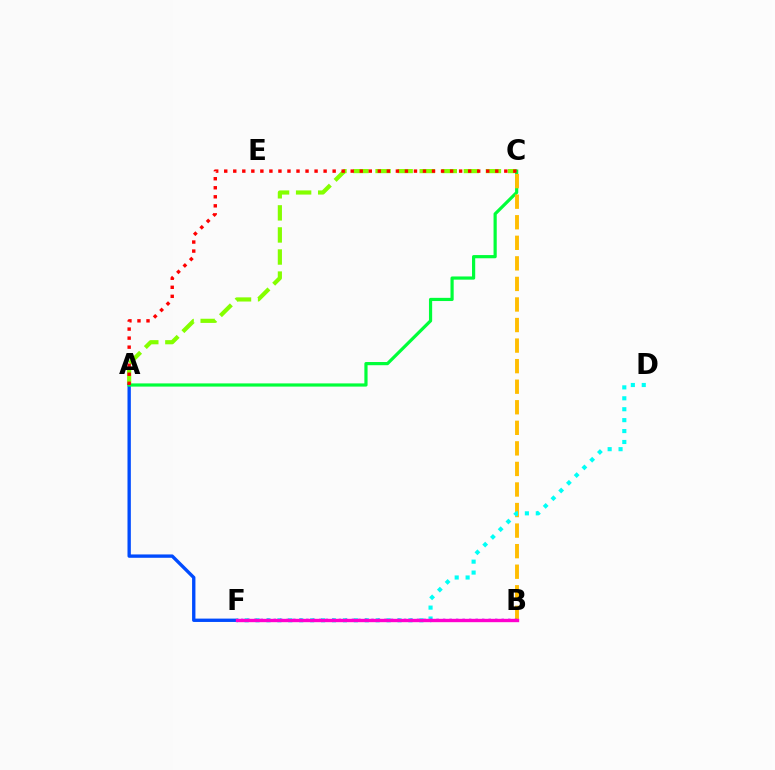{('A', 'C'): [{'color': '#84ff00', 'line_style': 'dashed', 'thickness': 3.0}, {'color': '#00ff39', 'line_style': 'solid', 'thickness': 2.3}, {'color': '#ff0000', 'line_style': 'dotted', 'thickness': 2.45}], ('A', 'F'): [{'color': '#004bff', 'line_style': 'solid', 'thickness': 2.41}], ('B', 'C'): [{'color': '#ffbd00', 'line_style': 'dashed', 'thickness': 2.79}], ('D', 'F'): [{'color': '#00fff6', 'line_style': 'dotted', 'thickness': 2.97}], ('B', 'F'): [{'color': '#7200ff', 'line_style': 'dotted', 'thickness': 1.77}, {'color': '#ff00cf', 'line_style': 'solid', 'thickness': 2.43}]}